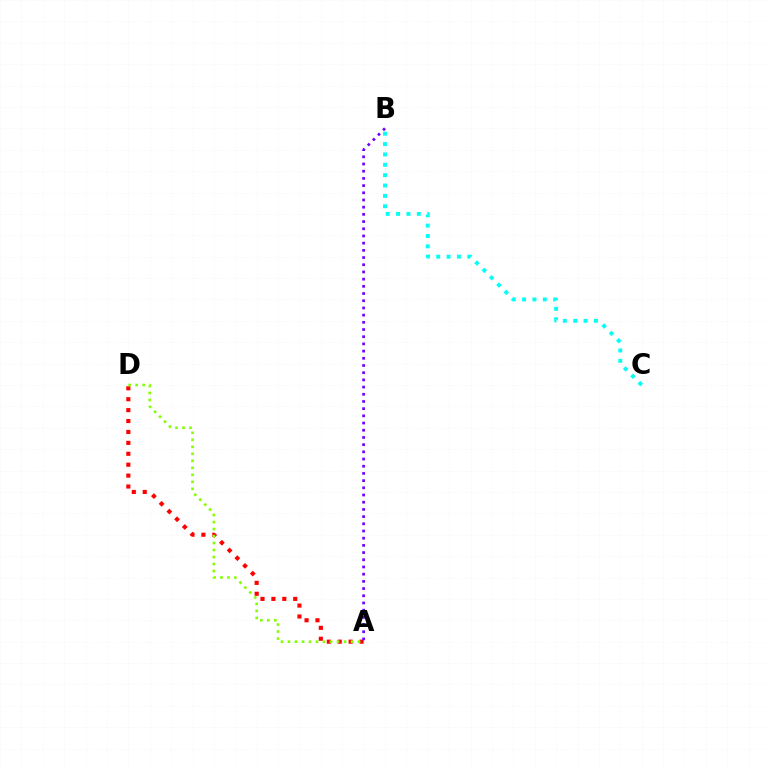{('A', 'D'): [{'color': '#ff0000', 'line_style': 'dotted', 'thickness': 2.96}, {'color': '#84ff00', 'line_style': 'dotted', 'thickness': 1.9}], ('B', 'C'): [{'color': '#00fff6', 'line_style': 'dotted', 'thickness': 2.82}], ('A', 'B'): [{'color': '#7200ff', 'line_style': 'dotted', 'thickness': 1.96}]}